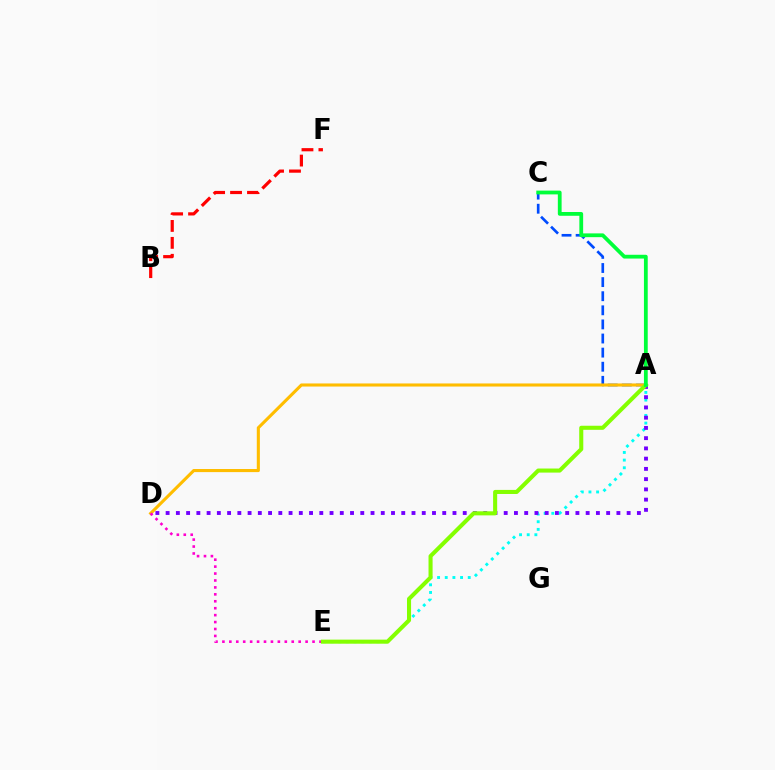{('A', 'C'): [{'color': '#004bff', 'line_style': 'dashed', 'thickness': 1.92}, {'color': '#00ff39', 'line_style': 'solid', 'thickness': 2.72}], ('A', 'E'): [{'color': '#00fff6', 'line_style': 'dotted', 'thickness': 2.08}, {'color': '#84ff00', 'line_style': 'solid', 'thickness': 2.93}], ('B', 'F'): [{'color': '#ff0000', 'line_style': 'dashed', 'thickness': 2.3}], ('A', 'D'): [{'color': '#7200ff', 'line_style': 'dotted', 'thickness': 2.78}, {'color': '#ffbd00', 'line_style': 'solid', 'thickness': 2.23}], ('D', 'E'): [{'color': '#ff00cf', 'line_style': 'dotted', 'thickness': 1.88}]}